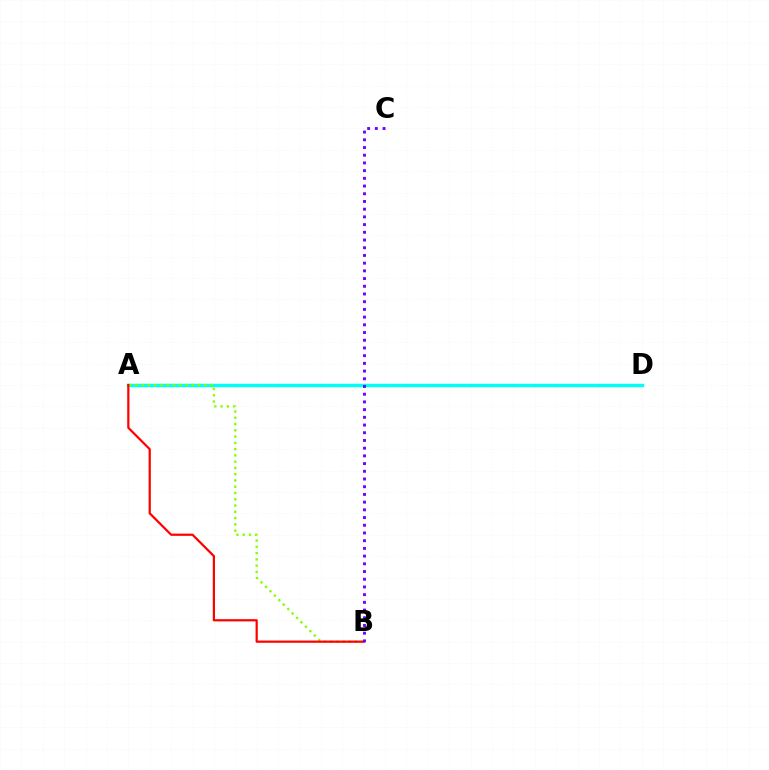{('A', 'D'): [{'color': '#00fff6', 'line_style': 'solid', 'thickness': 2.48}], ('A', 'B'): [{'color': '#84ff00', 'line_style': 'dotted', 'thickness': 1.7}, {'color': '#ff0000', 'line_style': 'solid', 'thickness': 1.6}], ('B', 'C'): [{'color': '#7200ff', 'line_style': 'dotted', 'thickness': 2.09}]}